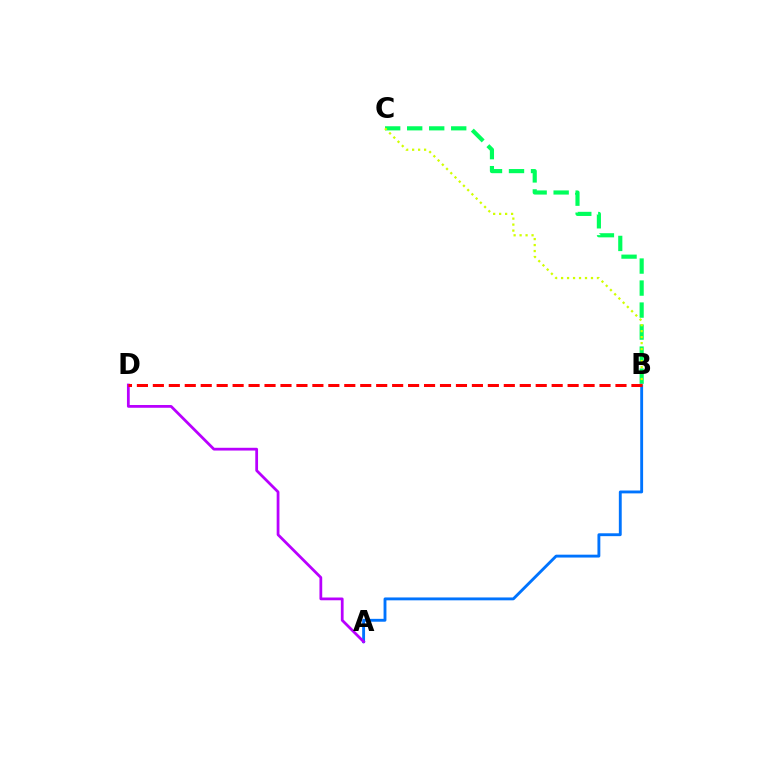{('B', 'C'): [{'color': '#00ff5c', 'line_style': 'dashed', 'thickness': 2.99}, {'color': '#d1ff00', 'line_style': 'dotted', 'thickness': 1.62}], ('A', 'B'): [{'color': '#0074ff', 'line_style': 'solid', 'thickness': 2.07}], ('A', 'D'): [{'color': '#b900ff', 'line_style': 'solid', 'thickness': 1.99}], ('B', 'D'): [{'color': '#ff0000', 'line_style': 'dashed', 'thickness': 2.17}]}